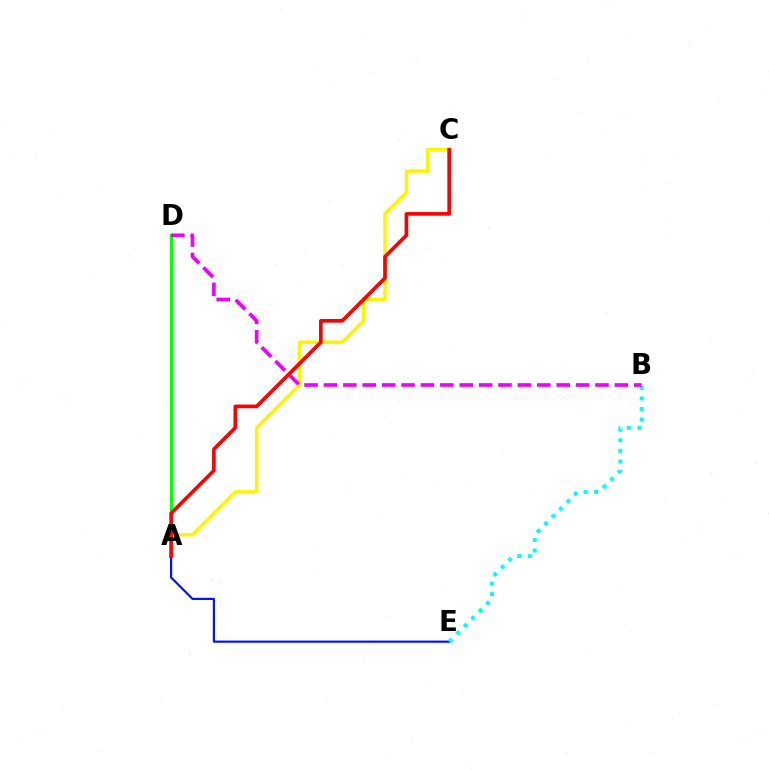{('A', 'D'): [{'color': '#08ff00', 'line_style': 'solid', 'thickness': 2.25}], ('A', 'C'): [{'color': '#fcf500', 'line_style': 'solid', 'thickness': 2.51}, {'color': '#ff0000', 'line_style': 'solid', 'thickness': 2.63}], ('A', 'E'): [{'color': '#0010ff', 'line_style': 'solid', 'thickness': 1.56}], ('B', 'E'): [{'color': '#00fff6', 'line_style': 'dotted', 'thickness': 2.87}], ('B', 'D'): [{'color': '#ee00ff', 'line_style': 'dashed', 'thickness': 2.64}]}